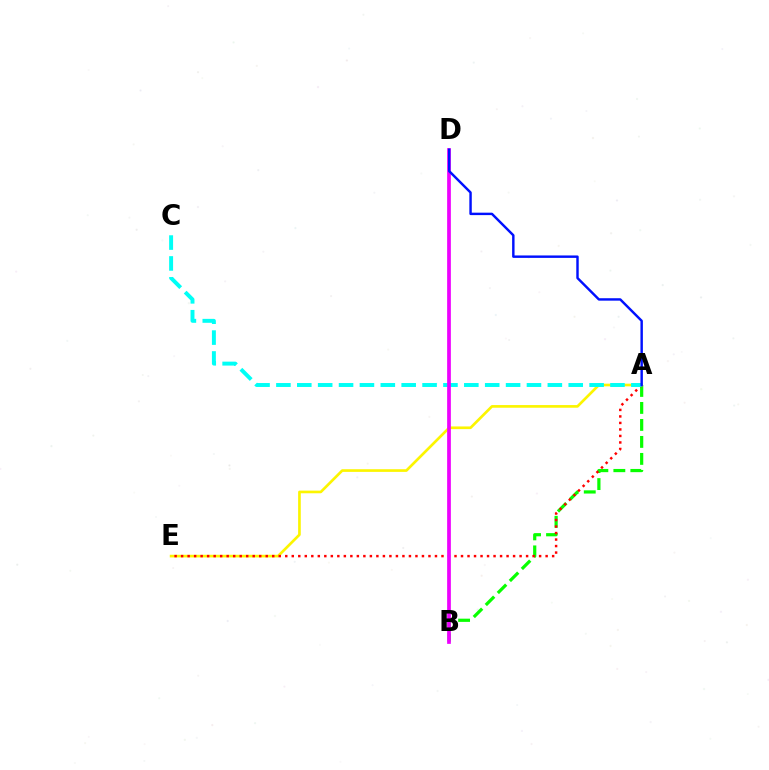{('A', 'B'): [{'color': '#08ff00', 'line_style': 'dashed', 'thickness': 2.31}], ('A', 'E'): [{'color': '#fcf500', 'line_style': 'solid', 'thickness': 1.92}, {'color': '#ff0000', 'line_style': 'dotted', 'thickness': 1.77}], ('A', 'C'): [{'color': '#00fff6', 'line_style': 'dashed', 'thickness': 2.84}], ('B', 'D'): [{'color': '#ee00ff', 'line_style': 'solid', 'thickness': 2.68}], ('A', 'D'): [{'color': '#0010ff', 'line_style': 'solid', 'thickness': 1.75}]}